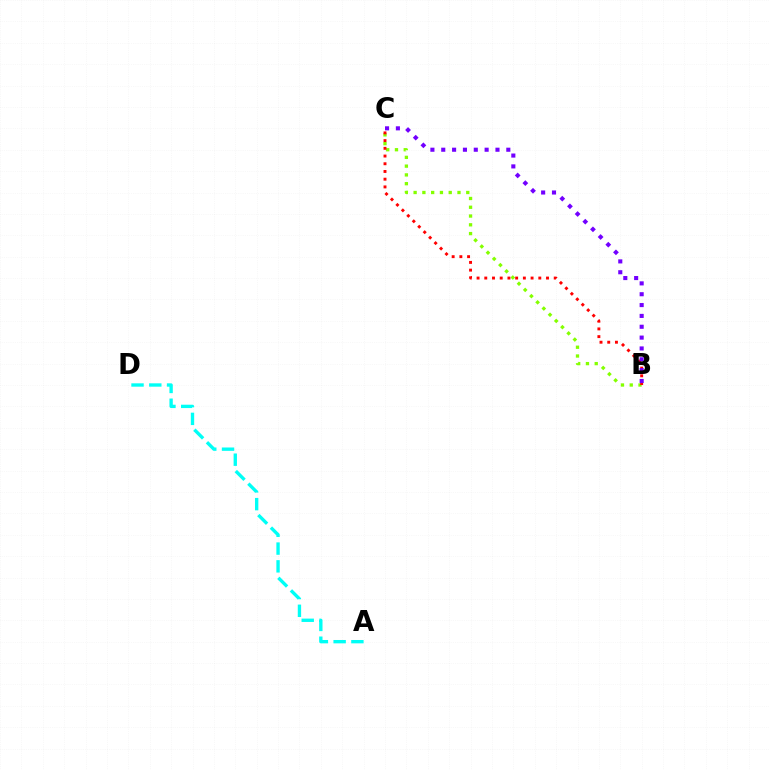{('B', 'C'): [{'color': '#84ff00', 'line_style': 'dotted', 'thickness': 2.38}, {'color': '#ff0000', 'line_style': 'dotted', 'thickness': 2.1}, {'color': '#7200ff', 'line_style': 'dotted', 'thickness': 2.95}], ('A', 'D'): [{'color': '#00fff6', 'line_style': 'dashed', 'thickness': 2.41}]}